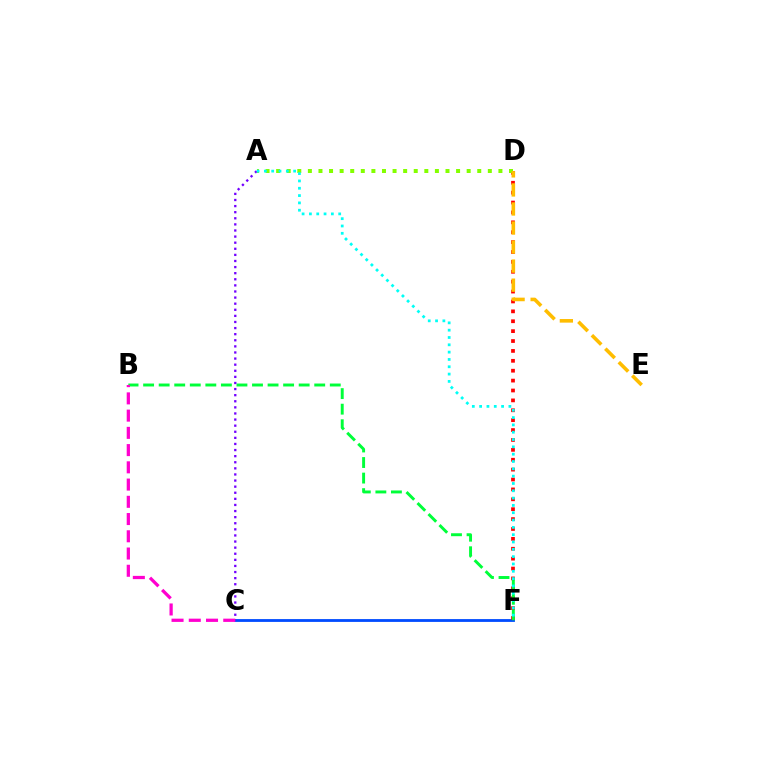{('C', 'F'): [{'color': '#004bff', 'line_style': 'solid', 'thickness': 2.02}], ('D', 'F'): [{'color': '#ff0000', 'line_style': 'dotted', 'thickness': 2.69}], ('B', 'F'): [{'color': '#00ff39', 'line_style': 'dashed', 'thickness': 2.11}], ('A', 'D'): [{'color': '#84ff00', 'line_style': 'dotted', 'thickness': 2.88}], ('A', 'C'): [{'color': '#7200ff', 'line_style': 'dotted', 'thickness': 1.66}], ('B', 'C'): [{'color': '#ff00cf', 'line_style': 'dashed', 'thickness': 2.34}], ('D', 'E'): [{'color': '#ffbd00', 'line_style': 'dashed', 'thickness': 2.59}], ('A', 'F'): [{'color': '#00fff6', 'line_style': 'dotted', 'thickness': 1.99}]}